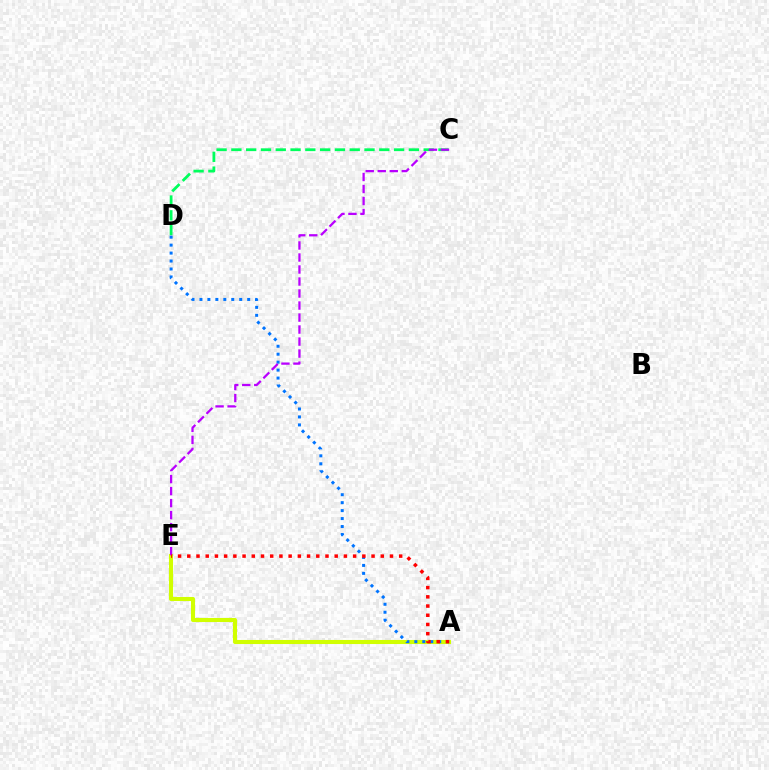{('A', 'E'): [{'color': '#d1ff00', 'line_style': 'solid', 'thickness': 2.94}, {'color': '#ff0000', 'line_style': 'dotted', 'thickness': 2.5}], ('C', 'D'): [{'color': '#00ff5c', 'line_style': 'dashed', 'thickness': 2.01}], ('A', 'D'): [{'color': '#0074ff', 'line_style': 'dotted', 'thickness': 2.16}], ('C', 'E'): [{'color': '#b900ff', 'line_style': 'dashed', 'thickness': 1.63}]}